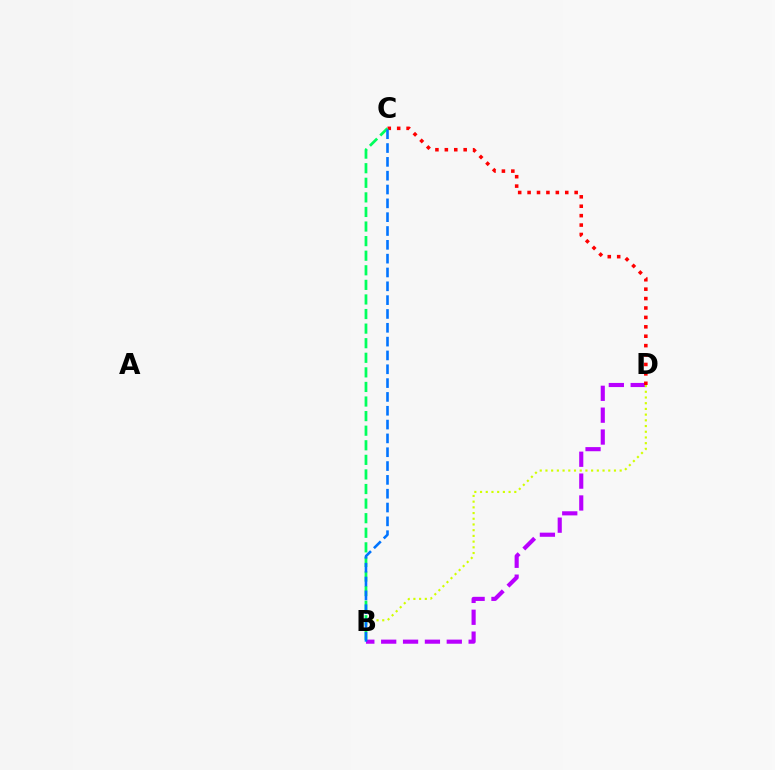{('B', 'D'): [{'color': '#b900ff', 'line_style': 'dashed', 'thickness': 2.97}, {'color': '#d1ff00', 'line_style': 'dotted', 'thickness': 1.55}], ('C', 'D'): [{'color': '#ff0000', 'line_style': 'dotted', 'thickness': 2.56}], ('B', 'C'): [{'color': '#00ff5c', 'line_style': 'dashed', 'thickness': 1.98}, {'color': '#0074ff', 'line_style': 'dashed', 'thickness': 1.88}]}